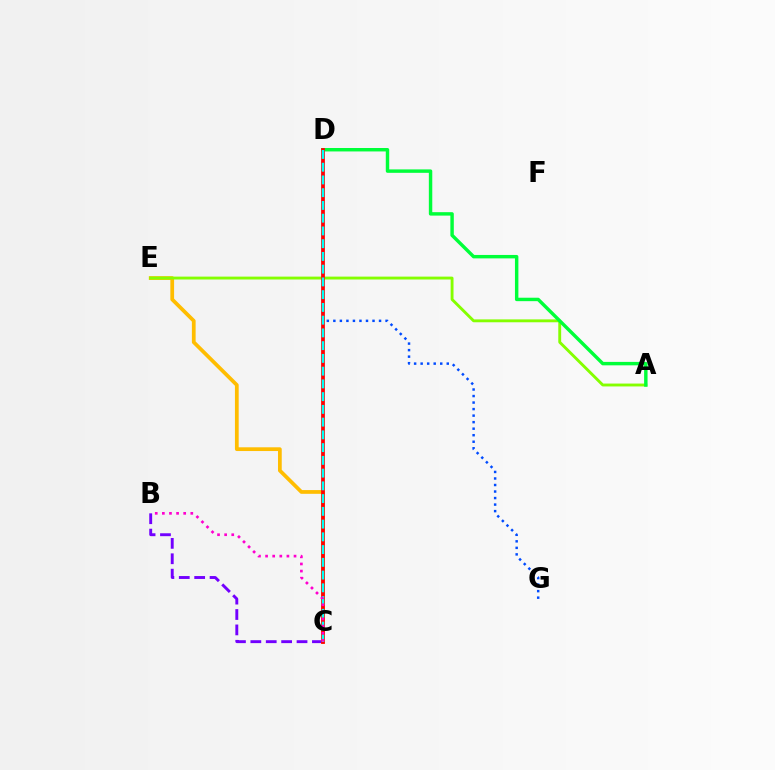{('D', 'G'): [{'color': '#004bff', 'line_style': 'dotted', 'thickness': 1.77}], ('C', 'E'): [{'color': '#ffbd00', 'line_style': 'solid', 'thickness': 2.69}], ('A', 'E'): [{'color': '#84ff00', 'line_style': 'solid', 'thickness': 2.07}], ('A', 'D'): [{'color': '#00ff39', 'line_style': 'solid', 'thickness': 2.47}], ('B', 'C'): [{'color': '#7200ff', 'line_style': 'dashed', 'thickness': 2.09}, {'color': '#ff00cf', 'line_style': 'dotted', 'thickness': 1.93}], ('C', 'D'): [{'color': '#ff0000', 'line_style': 'solid', 'thickness': 2.71}, {'color': '#00fff6', 'line_style': 'dashed', 'thickness': 1.73}]}